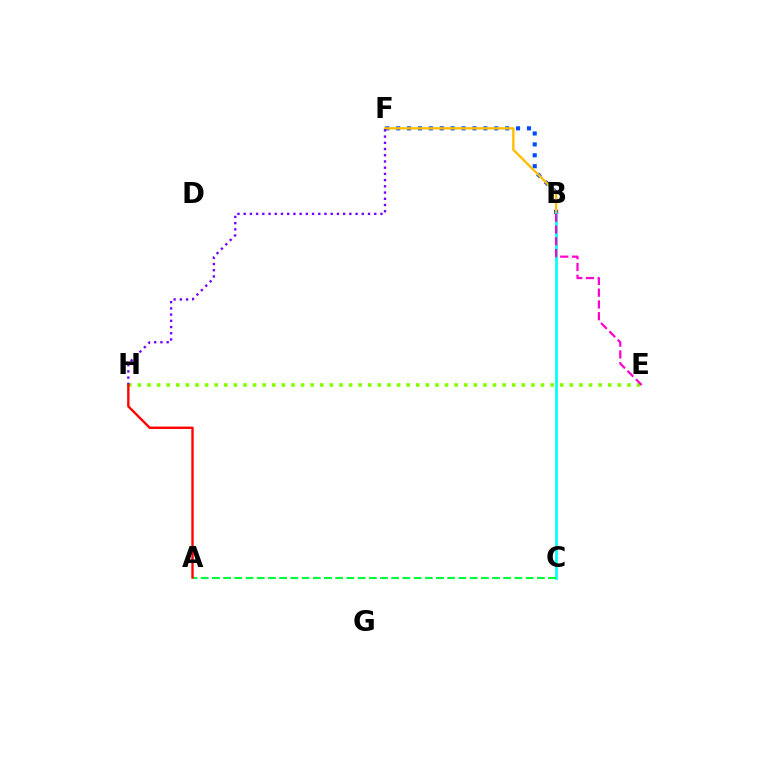{('B', 'F'): [{'color': '#004bff', 'line_style': 'dotted', 'thickness': 2.96}, {'color': '#ffbd00', 'line_style': 'solid', 'thickness': 1.69}], ('E', 'H'): [{'color': '#84ff00', 'line_style': 'dotted', 'thickness': 2.61}], ('F', 'H'): [{'color': '#7200ff', 'line_style': 'dotted', 'thickness': 1.69}], ('B', 'C'): [{'color': '#00fff6', 'line_style': 'solid', 'thickness': 1.94}], ('A', 'C'): [{'color': '#00ff39', 'line_style': 'dashed', 'thickness': 1.52}], ('A', 'H'): [{'color': '#ff0000', 'line_style': 'solid', 'thickness': 1.71}], ('B', 'E'): [{'color': '#ff00cf', 'line_style': 'dashed', 'thickness': 1.6}]}